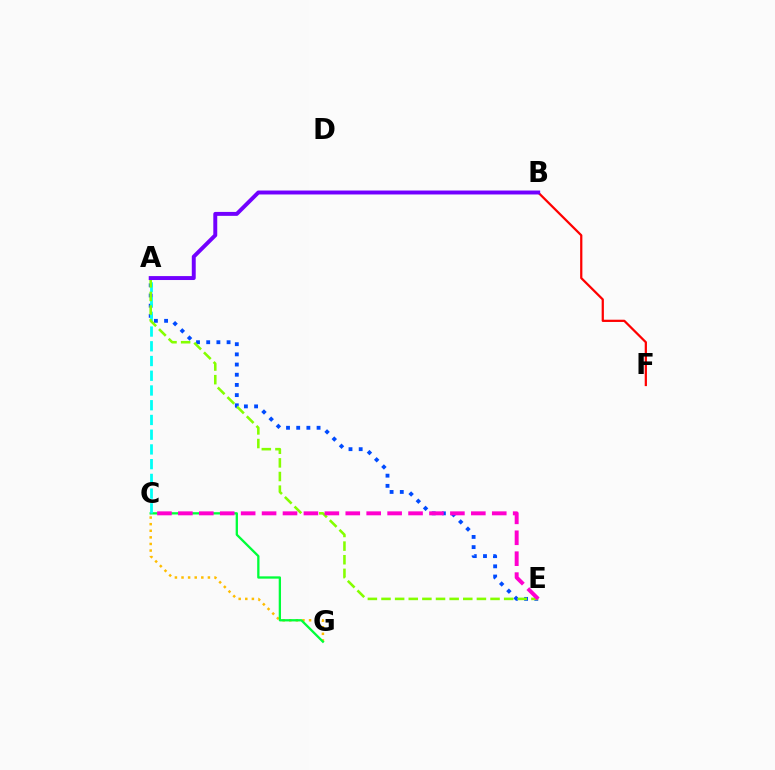{('C', 'G'): [{'color': '#ffbd00', 'line_style': 'dotted', 'thickness': 1.79}, {'color': '#00ff39', 'line_style': 'solid', 'thickness': 1.66}], ('B', 'F'): [{'color': '#ff0000', 'line_style': 'solid', 'thickness': 1.61}], ('A', 'E'): [{'color': '#004bff', 'line_style': 'dotted', 'thickness': 2.77}, {'color': '#84ff00', 'line_style': 'dashed', 'thickness': 1.85}], ('A', 'C'): [{'color': '#00fff6', 'line_style': 'dashed', 'thickness': 2.0}], ('C', 'E'): [{'color': '#ff00cf', 'line_style': 'dashed', 'thickness': 2.84}], ('A', 'B'): [{'color': '#7200ff', 'line_style': 'solid', 'thickness': 2.84}]}